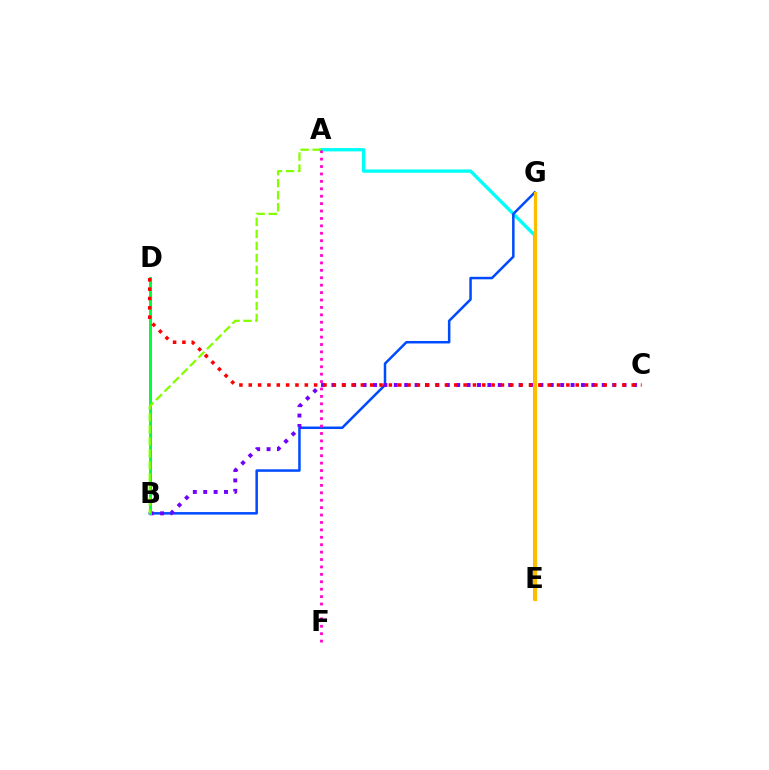{('A', 'E'): [{'color': '#00fff6', 'line_style': 'solid', 'thickness': 2.4}], ('B', 'G'): [{'color': '#004bff', 'line_style': 'solid', 'thickness': 1.81}], ('B', 'C'): [{'color': '#7200ff', 'line_style': 'dotted', 'thickness': 2.83}], ('B', 'D'): [{'color': '#00ff39', 'line_style': 'solid', 'thickness': 2.14}], ('A', 'B'): [{'color': '#84ff00', 'line_style': 'dashed', 'thickness': 1.63}], ('A', 'F'): [{'color': '#ff00cf', 'line_style': 'dotted', 'thickness': 2.01}], ('E', 'G'): [{'color': '#ffbd00', 'line_style': 'solid', 'thickness': 2.32}], ('C', 'D'): [{'color': '#ff0000', 'line_style': 'dotted', 'thickness': 2.54}]}